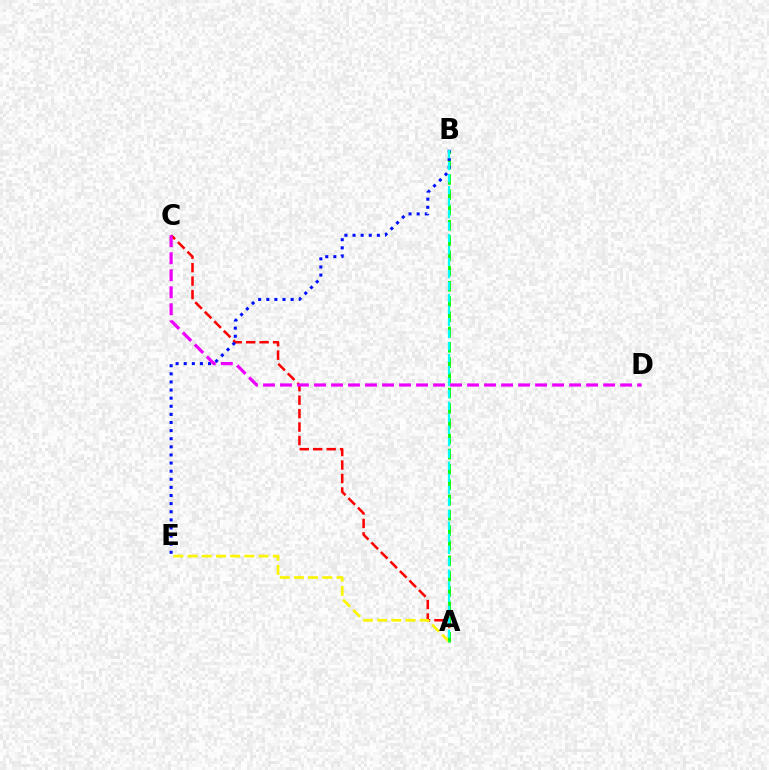{('A', 'C'): [{'color': '#ff0000', 'line_style': 'dashed', 'thickness': 1.83}], ('A', 'E'): [{'color': '#fcf500', 'line_style': 'dashed', 'thickness': 1.93}], ('A', 'B'): [{'color': '#08ff00', 'line_style': 'dashed', 'thickness': 2.07}, {'color': '#00fff6', 'line_style': 'dashed', 'thickness': 1.63}], ('B', 'E'): [{'color': '#0010ff', 'line_style': 'dotted', 'thickness': 2.2}], ('C', 'D'): [{'color': '#ee00ff', 'line_style': 'dashed', 'thickness': 2.31}]}